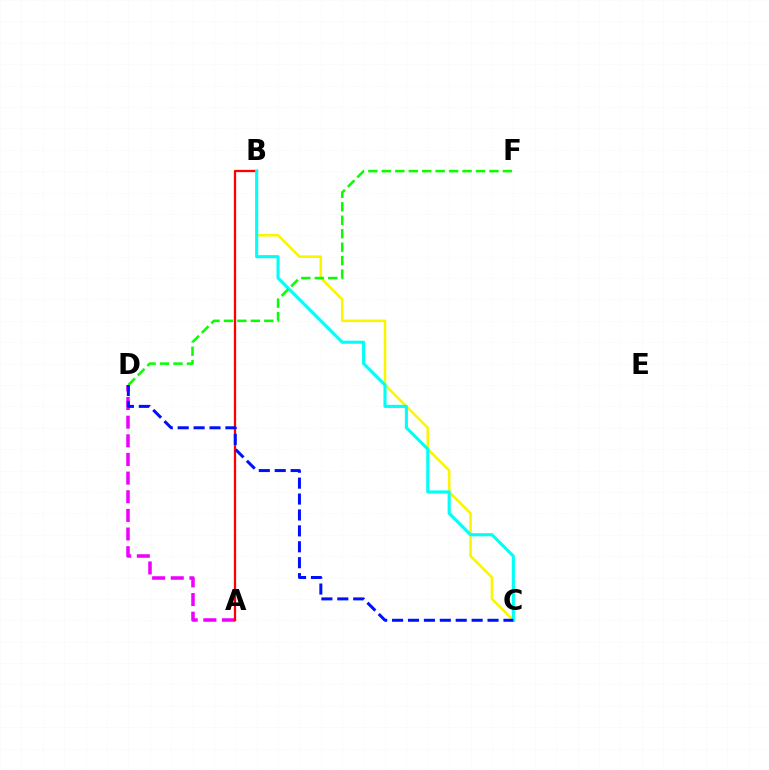{('B', 'C'): [{'color': '#fcf500', 'line_style': 'solid', 'thickness': 1.85}, {'color': '#00fff6', 'line_style': 'solid', 'thickness': 2.23}], ('A', 'D'): [{'color': '#ee00ff', 'line_style': 'dashed', 'thickness': 2.53}], ('A', 'B'): [{'color': '#ff0000', 'line_style': 'solid', 'thickness': 1.65}], ('D', 'F'): [{'color': '#08ff00', 'line_style': 'dashed', 'thickness': 1.83}], ('C', 'D'): [{'color': '#0010ff', 'line_style': 'dashed', 'thickness': 2.16}]}